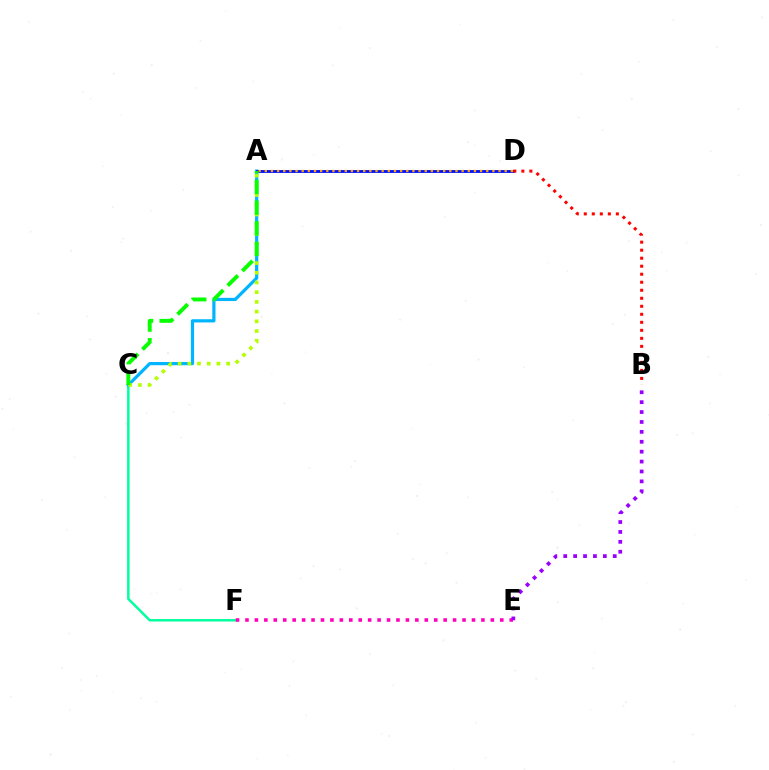{('C', 'F'): [{'color': '#00ff9d', 'line_style': 'solid', 'thickness': 1.78}], ('A', 'C'): [{'color': '#00b5ff', 'line_style': 'solid', 'thickness': 2.31}, {'color': '#b3ff00', 'line_style': 'dotted', 'thickness': 2.64}, {'color': '#08ff00', 'line_style': 'dashed', 'thickness': 2.81}], ('A', 'D'): [{'color': '#0010ff', 'line_style': 'solid', 'thickness': 2.03}, {'color': '#ffa500', 'line_style': 'dotted', 'thickness': 1.67}], ('E', 'F'): [{'color': '#ff00bd', 'line_style': 'dotted', 'thickness': 2.56}], ('B', 'E'): [{'color': '#9b00ff', 'line_style': 'dotted', 'thickness': 2.69}], ('B', 'D'): [{'color': '#ff0000', 'line_style': 'dotted', 'thickness': 2.18}]}